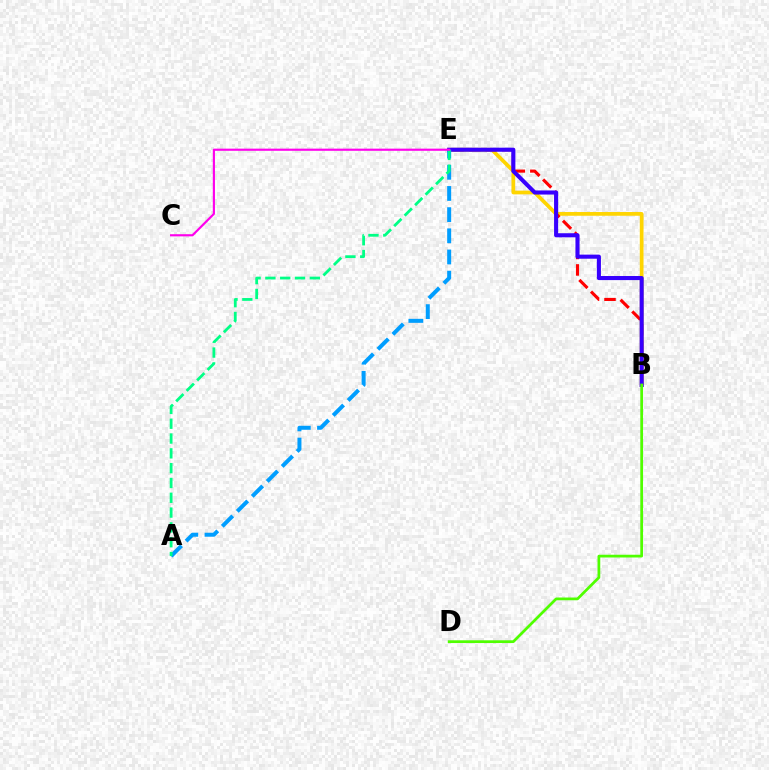{('B', 'E'): [{'color': '#ffd500', 'line_style': 'solid', 'thickness': 2.69}, {'color': '#ff0000', 'line_style': 'dashed', 'thickness': 2.24}, {'color': '#3700ff', 'line_style': 'solid', 'thickness': 2.94}], ('A', 'E'): [{'color': '#009eff', 'line_style': 'dashed', 'thickness': 2.88}, {'color': '#00ff86', 'line_style': 'dashed', 'thickness': 2.01}], ('B', 'D'): [{'color': '#4fff00', 'line_style': 'solid', 'thickness': 1.98}], ('C', 'E'): [{'color': '#ff00ed', 'line_style': 'solid', 'thickness': 1.55}]}